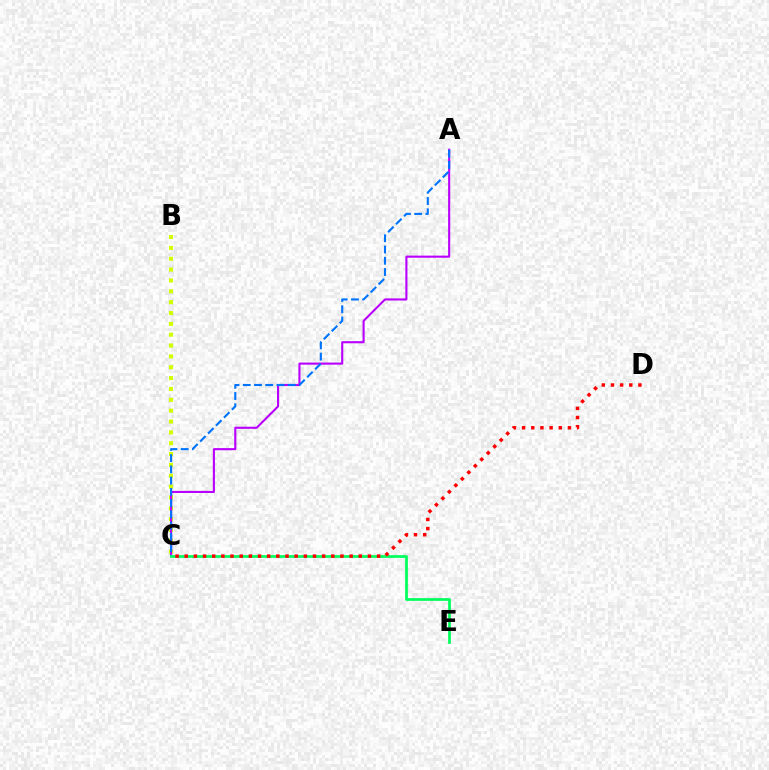{('B', 'C'): [{'color': '#d1ff00', 'line_style': 'dotted', 'thickness': 2.95}], ('A', 'C'): [{'color': '#b900ff', 'line_style': 'solid', 'thickness': 1.52}, {'color': '#0074ff', 'line_style': 'dashed', 'thickness': 1.53}], ('C', 'E'): [{'color': '#00ff5c', 'line_style': 'solid', 'thickness': 1.96}], ('C', 'D'): [{'color': '#ff0000', 'line_style': 'dotted', 'thickness': 2.49}]}